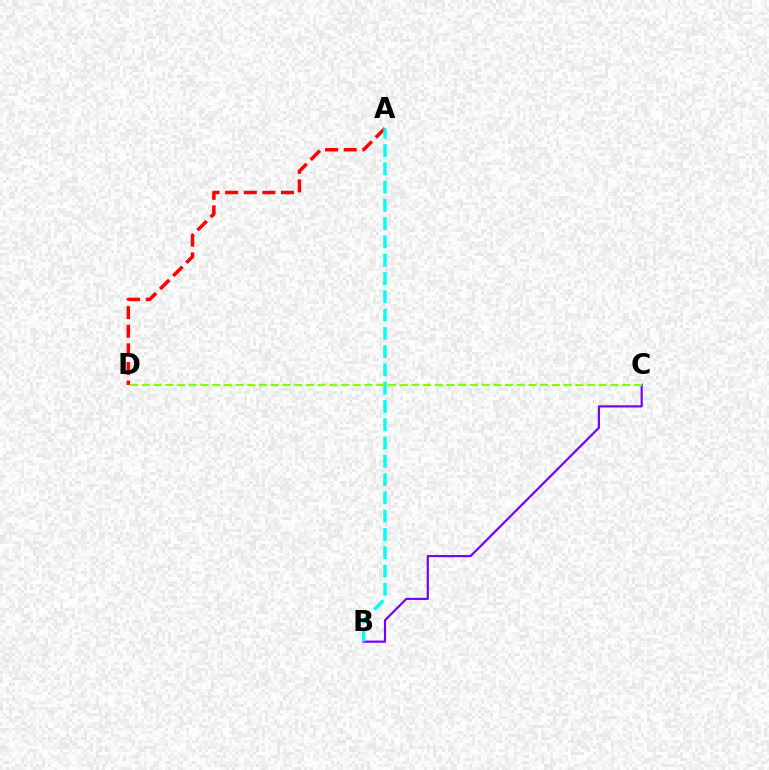{('B', 'C'): [{'color': '#7200ff', 'line_style': 'solid', 'thickness': 1.57}], ('A', 'D'): [{'color': '#ff0000', 'line_style': 'dashed', 'thickness': 2.53}], ('A', 'B'): [{'color': '#00fff6', 'line_style': 'dashed', 'thickness': 2.48}], ('C', 'D'): [{'color': '#84ff00', 'line_style': 'dashed', 'thickness': 1.59}]}